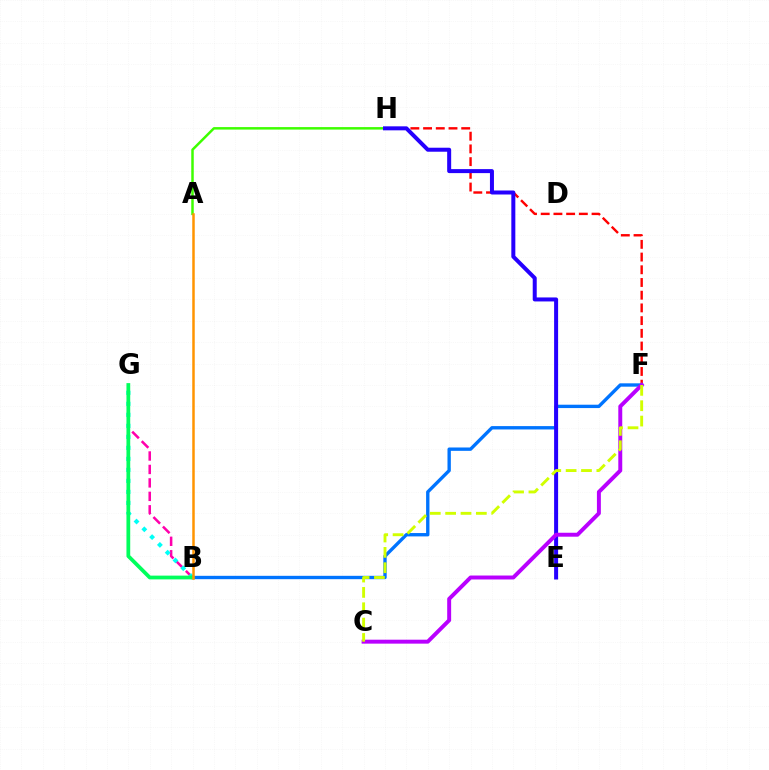{('B', 'G'): [{'color': '#ff00ac', 'line_style': 'dashed', 'thickness': 1.83}, {'color': '#00fff6', 'line_style': 'dotted', 'thickness': 2.99}, {'color': '#00ff5c', 'line_style': 'solid', 'thickness': 2.71}], ('F', 'H'): [{'color': '#ff0000', 'line_style': 'dashed', 'thickness': 1.73}], ('B', 'F'): [{'color': '#0074ff', 'line_style': 'solid', 'thickness': 2.42}], ('A', 'H'): [{'color': '#3dff00', 'line_style': 'solid', 'thickness': 1.79}], ('A', 'B'): [{'color': '#ff9400', 'line_style': 'solid', 'thickness': 1.8}], ('E', 'H'): [{'color': '#2500ff', 'line_style': 'solid', 'thickness': 2.88}], ('C', 'F'): [{'color': '#b900ff', 'line_style': 'solid', 'thickness': 2.84}, {'color': '#d1ff00', 'line_style': 'dashed', 'thickness': 2.09}]}